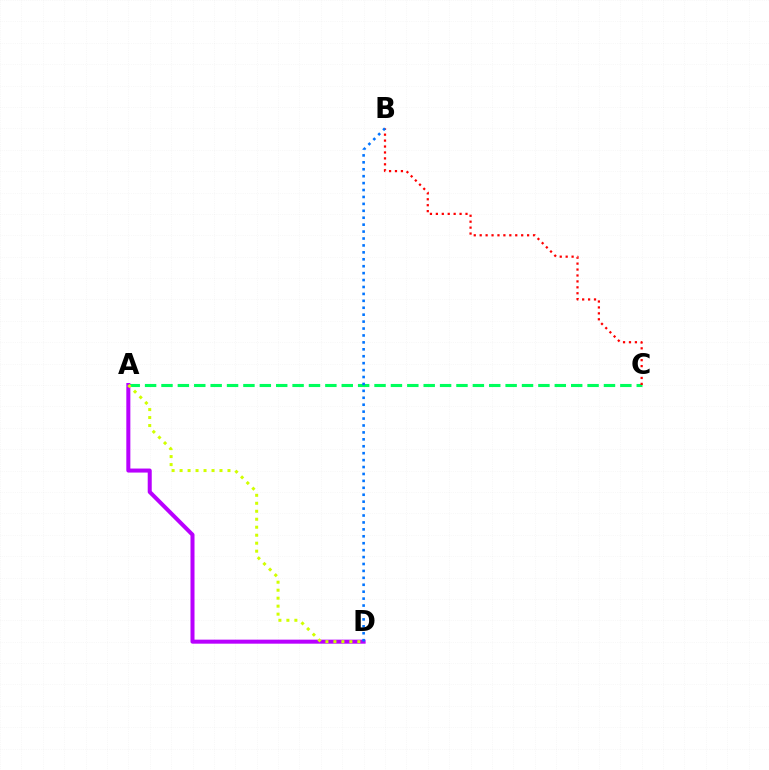{('A', 'C'): [{'color': '#00ff5c', 'line_style': 'dashed', 'thickness': 2.23}], ('A', 'D'): [{'color': '#b900ff', 'line_style': 'solid', 'thickness': 2.9}, {'color': '#d1ff00', 'line_style': 'dotted', 'thickness': 2.17}], ('B', 'C'): [{'color': '#ff0000', 'line_style': 'dotted', 'thickness': 1.61}], ('B', 'D'): [{'color': '#0074ff', 'line_style': 'dotted', 'thickness': 1.88}]}